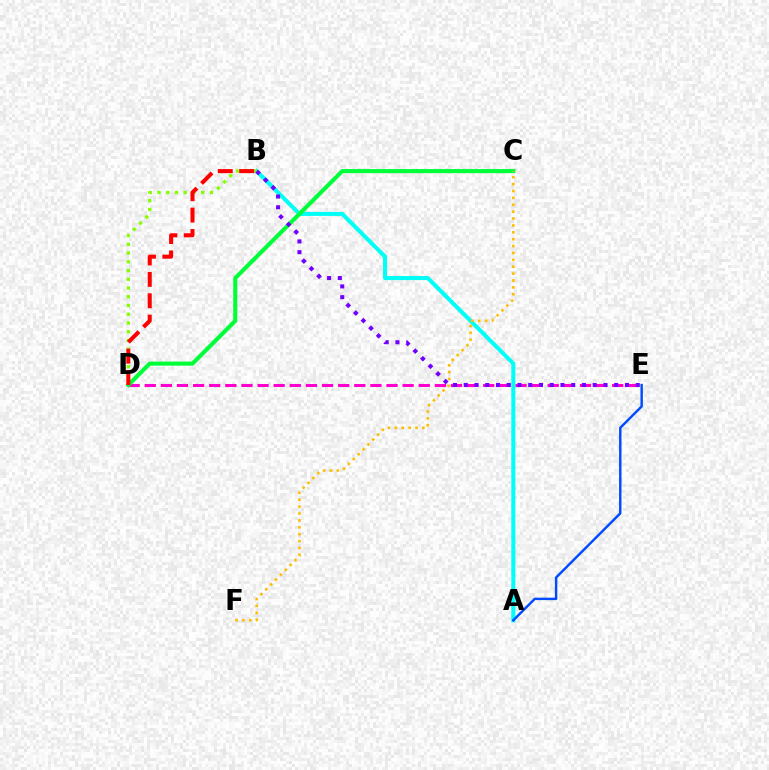{('D', 'E'): [{'color': '#ff00cf', 'line_style': 'dashed', 'thickness': 2.19}], ('A', 'B'): [{'color': '#00fff6', 'line_style': 'solid', 'thickness': 2.92}], ('C', 'D'): [{'color': '#00ff39', 'line_style': 'solid', 'thickness': 2.96}], ('B', 'D'): [{'color': '#84ff00', 'line_style': 'dotted', 'thickness': 2.37}, {'color': '#ff0000', 'line_style': 'dashed', 'thickness': 2.91}], ('A', 'E'): [{'color': '#004bff', 'line_style': 'solid', 'thickness': 1.75}], ('B', 'E'): [{'color': '#7200ff', 'line_style': 'dotted', 'thickness': 2.92}], ('C', 'F'): [{'color': '#ffbd00', 'line_style': 'dotted', 'thickness': 1.87}]}